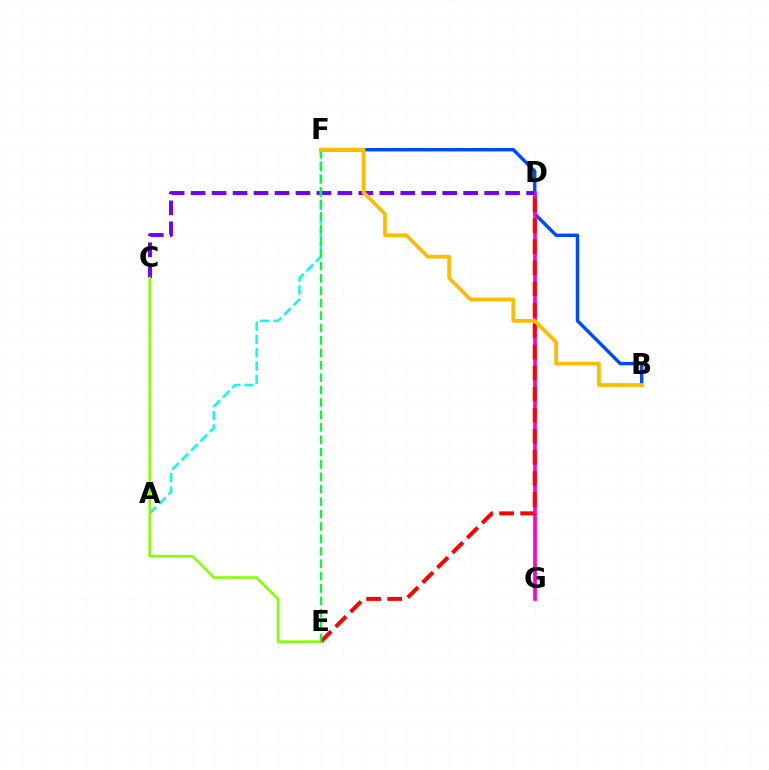{('B', 'F'): [{'color': '#004bff', 'line_style': 'solid', 'thickness': 2.48}, {'color': '#ffbd00', 'line_style': 'solid', 'thickness': 2.74}], ('D', 'G'): [{'color': '#ff00cf', 'line_style': 'solid', 'thickness': 2.65}], ('D', 'E'): [{'color': '#ff0000', 'line_style': 'dashed', 'thickness': 2.86}], ('C', 'D'): [{'color': '#7200ff', 'line_style': 'dashed', 'thickness': 2.85}], ('A', 'F'): [{'color': '#00fff6', 'line_style': 'dashed', 'thickness': 1.81}], ('C', 'E'): [{'color': '#84ff00', 'line_style': 'solid', 'thickness': 1.85}], ('E', 'F'): [{'color': '#00ff39', 'line_style': 'dashed', 'thickness': 1.68}]}